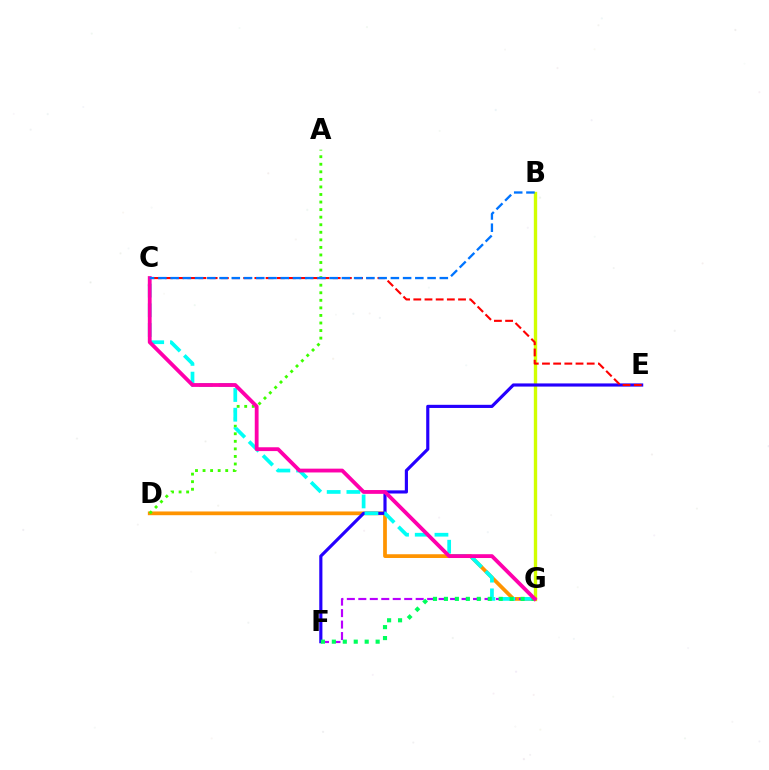{('B', 'G'): [{'color': '#d1ff00', 'line_style': 'solid', 'thickness': 2.41}], ('D', 'G'): [{'color': '#ff9400', 'line_style': 'solid', 'thickness': 2.69}], ('F', 'G'): [{'color': '#b900ff', 'line_style': 'dashed', 'thickness': 1.56}, {'color': '#00ff5c', 'line_style': 'dotted', 'thickness': 2.97}], ('E', 'F'): [{'color': '#2500ff', 'line_style': 'solid', 'thickness': 2.27}], ('A', 'D'): [{'color': '#3dff00', 'line_style': 'dotted', 'thickness': 2.05}], ('C', 'G'): [{'color': '#00fff6', 'line_style': 'dashed', 'thickness': 2.68}, {'color': '#ff00ac', 'line_style': 'solid', 'thickness': 2.75}], ('C', 'E'): [{'color': '#ff0000', 'line_style': 'dashed', 'thickness': 1.52}], ('B', 'C'): [{'color': '#0074ff', 'line_style': 'dashed', 'thickness': 1.66}]}